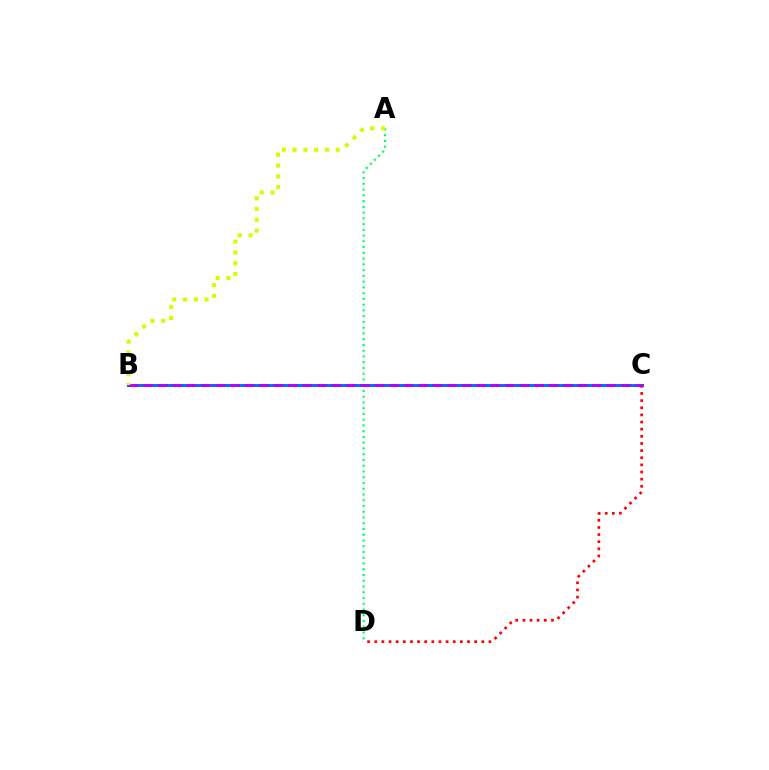{('A', 'D'): [{'color': '#00ff5c', 'line_style': 'dotted', 'thickness': 1.56}], ('B', 'C'): [{'color': '#0074ff', 'line_style': 'solid', 'thickness': 2.19}, {'color': '#b900ff', 'line_style': 'dashed', 'thickness': 1.97}], ('C', 'D'): [{'color': '#ff0000', 'line_style': 'dotted', 'thickness': 1.94}], ('A', 'B'): [{'color': '#d1ff00', 'line_style': 'dotted', 'thickness': 2.94}]}